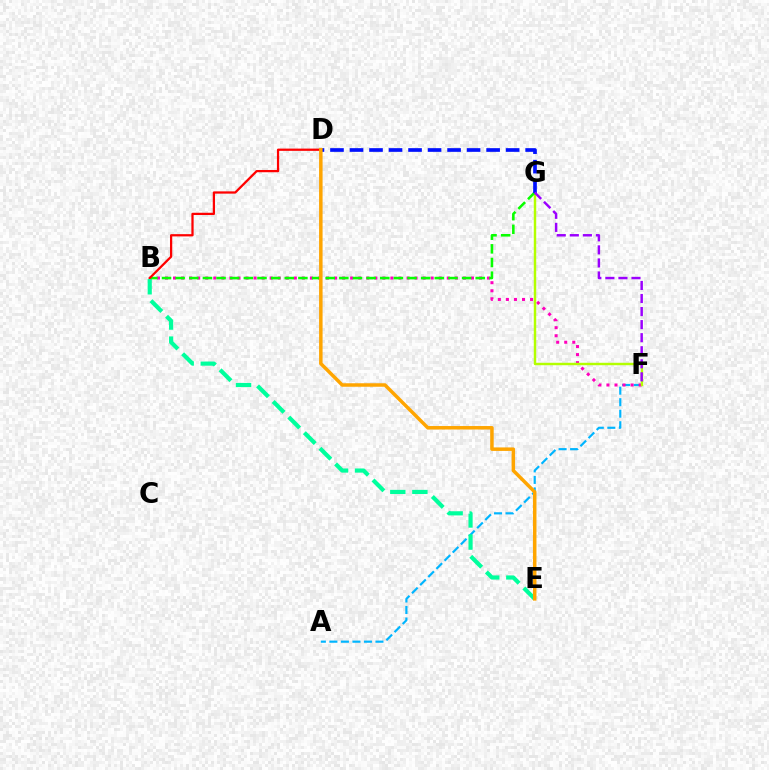{('A', 'F'): [{'color': '#00b5ff', 'line_style': 'dashed', 'thickness': 1.56}], ('B', 'F'): [{'color': '#ff00bd', 'line_style': 'dotted', 'thickness': 2.19}], ('F', 'G'): [{'color': '#b3ff00', 'line_style': 'solid', 'thickness': 1.75}, {'color': '#9b00ff', 'line_style': 'dashed', 'thickness': 1.77}], ('B', 'G'): [{'color': '#08ff00', 'line_style': 'dashed', 'thickness': 1.85}], ('B', 'D'): [{'color': '#ff0000', 'line_style': 'solid', 'thickness': 1.63}], ('B', 'E'): [{'color': '#00ff9d', 'line_style': 'dashed', 'thickness': 3.0}], ('D', 'G'): [{'color': '#0010ff', 'line_style': 'dashed', 'thickness': 2.65}], ('D', 'E'): [{'color': '#ffa500', 'line_style': 'solid', 'thickness': 2.51}]}